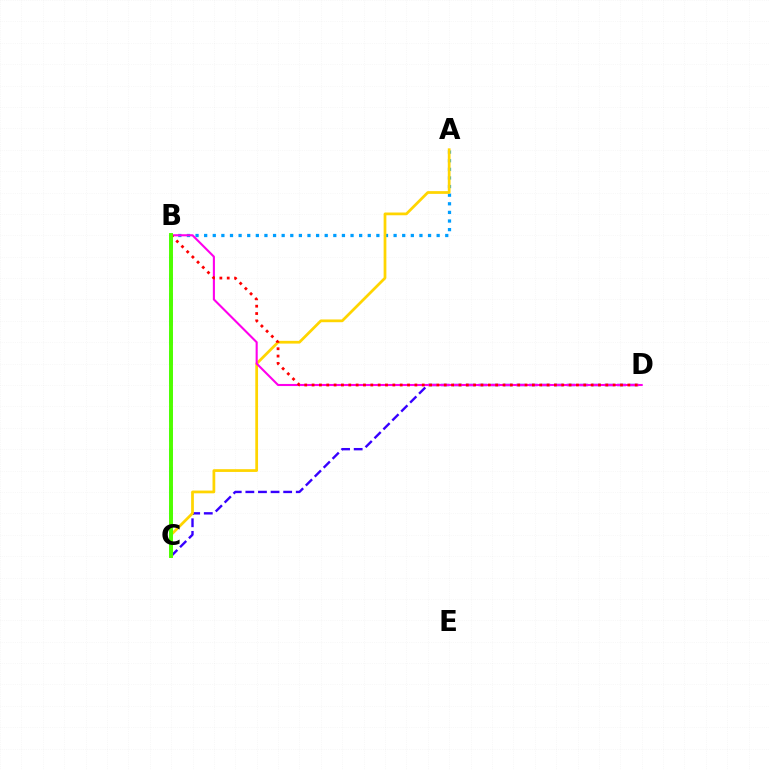{('C', 'D'): [{'color': '#3700ff', 'line_style': 'dashed', 'thickness': 1.71}], ('B', 'C'): [{'color': '#00ff86', 'line_style': 'dashed', 'thickness': 2.63}, {'color': '#4fff00', 'line_style': 'solid', 'thickness': 2.83}], ('A', 'B'): [{'color': '#009eff', 'line_style': 'dotted', 'thickness': 2.34}], ('A', 'C'): [{'color': '#ffd500', 'line_style': 'solid', 'thickness': 1.98}], ('B', 'D'): [{'color': '#ff00ed', 'line_style': 'solid', 'thickness': 1.51}, {'color': '#ff0000', 'line_style': 'dotted', 'thickness': 2.0}]}